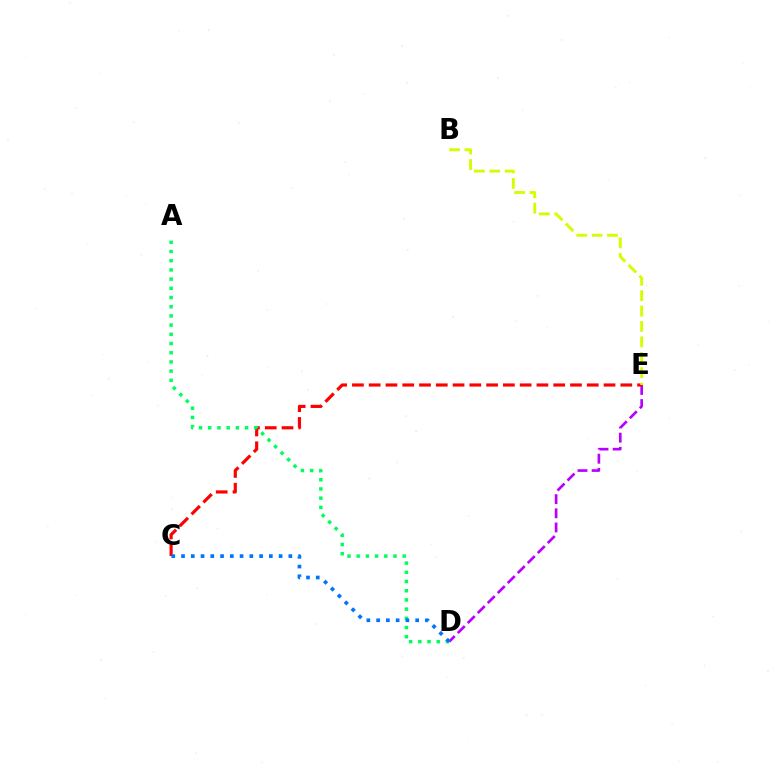{('D', 'E'): [{'color': '#b900ff', 'line_style': 'dashed', 'thickness': 1.92}], ('C', 'E'): [{'color': '#ff0000', 'line_style': 'dashed', 'thickness': 2.28}], ('A', 'D'): [{'color': '#00ff5c', 'line_style': 'dotted', 'thickness': 2.5}], ('C', 'D'): [{'color': '#0074ff', 'line_style': 'dotted', 'thickness': 2.65}], ('B', 'E'): [{'color': '#d1ff00', 'line_style': 'dashed', 'thickness': 2.09}]}